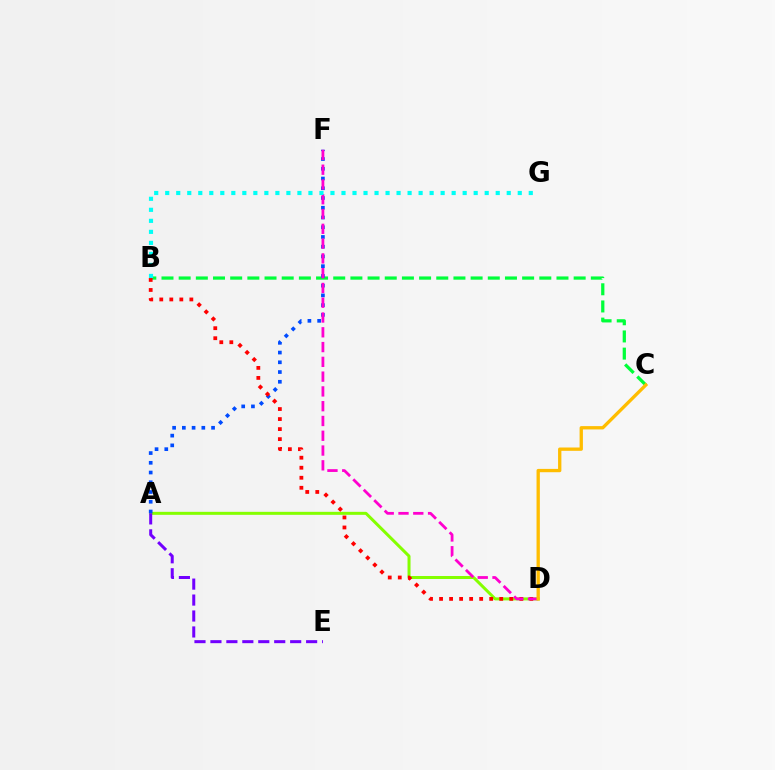{('A', 'D'): [{'color': '#84ff00', 'line_style': 'solid', 'thickness': 2.16}], ('B', 'C'): [{'color': '#00ff39', 'line_style': 'dashed', 'thickness': 2.33}], ('A', 'F'): [{'color': '#004bff', 'line_style': 'dotted', 'thickness': 2.65}], ('B', 'D'): [{'color': '#ff0000', 'line_style': 'dotted', 'thickness': 2.72}], ('D', 'F'): [{'color': '#ff00cf', 'line_style': 'dashed', 'thickness': 2.01}], ('C', 'D'): [{'color': '#ffbd00', 'line_style': 'solid', 'thickness': 2.39}], ('A', 'E'): [{'color': '#7200ff', 'line_style': 'dashed', 'thickness': 2.17}], ('B', 'G'): [{'color': '#00fff6', 'line_style': 'dotted', 'thickness': 2.99}]}